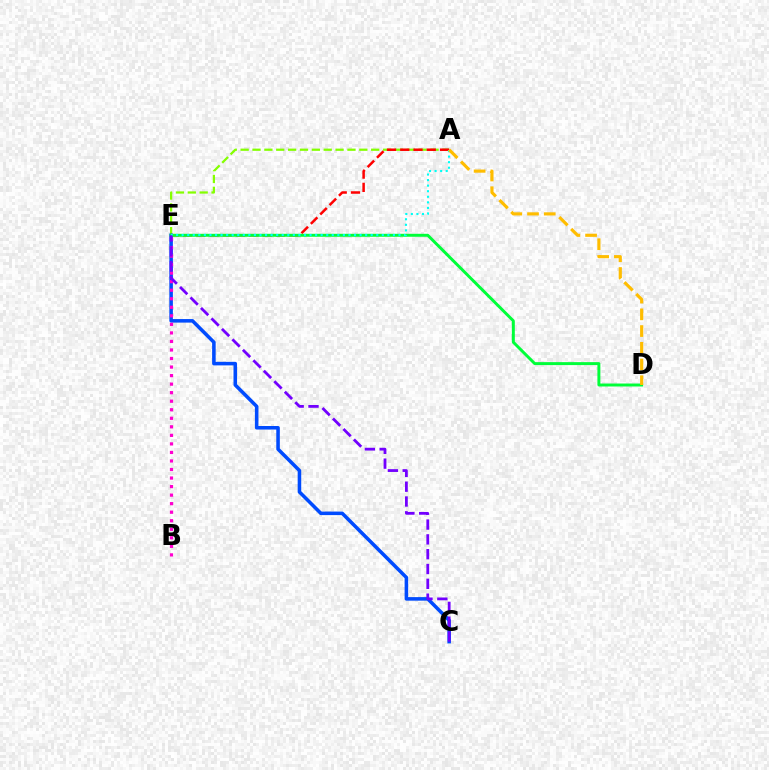{('A', 'E'): [{'color': '#84ff00', 'line_style': 'dashed', 'thickness': 1.61}, {'color': '#ff0000', 'line_style': 'dashed', 'thickness': 1.8}, {'color': '#00fff6', 'line_style': 'dotted', 'thickness': 1.51}], ('C', 'E'): [{'color': '#004bff', 'line_style': 'solid', 'thickness': 2.55}, {'color': '#7200ff', 'line_style': 'dashed', 'thickness': 2.01}], ('D', 'E'): [{'color': '#00ff39', 'line_style': 'solid', 'thickness': 2.13}], ('B', 'E'): [{'color': '#ff00cf', 'line_style': 'dotted', 'thickness': 2.32}], ('A', 'D'): [{'color': '#ffbd00', 'line_style': 'dashed', 'thickness': 2.27}]}